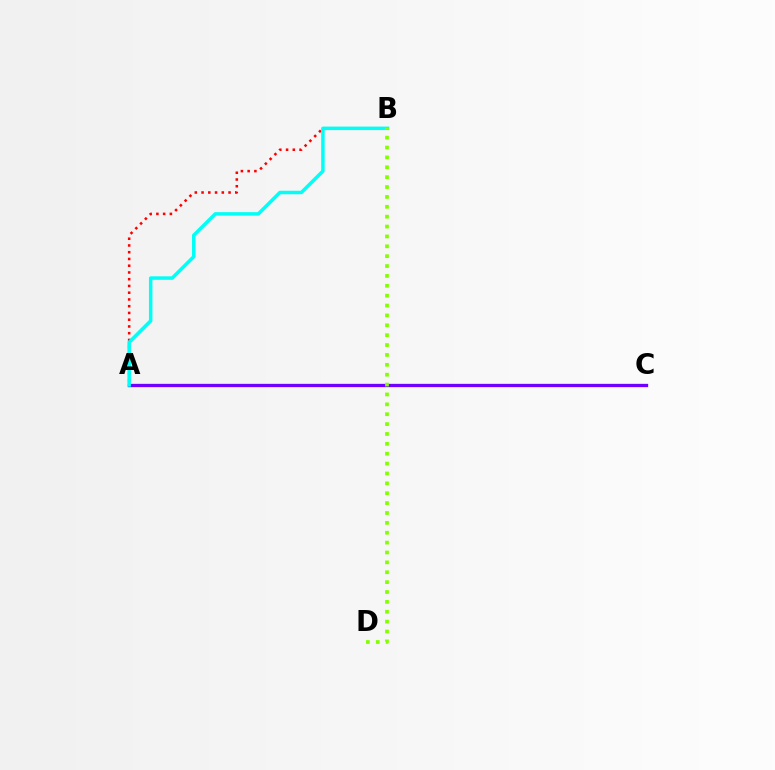{('A', 'B'): [{'color': '#ff0000', 'line_style': 'dotted', 'thickness': 1.83}, {'color': '#00fff6', 'line_style': 'solid', 'thickness': 2.51}], ('A', 'C'): [{'color': '#7200ff', 'line_style': 'solid', 'thickness': 2.38}], ('B', 'D'): [{'color': '#84ff00', 'line_style': 'dotted', 'thickness': 2.68}]}